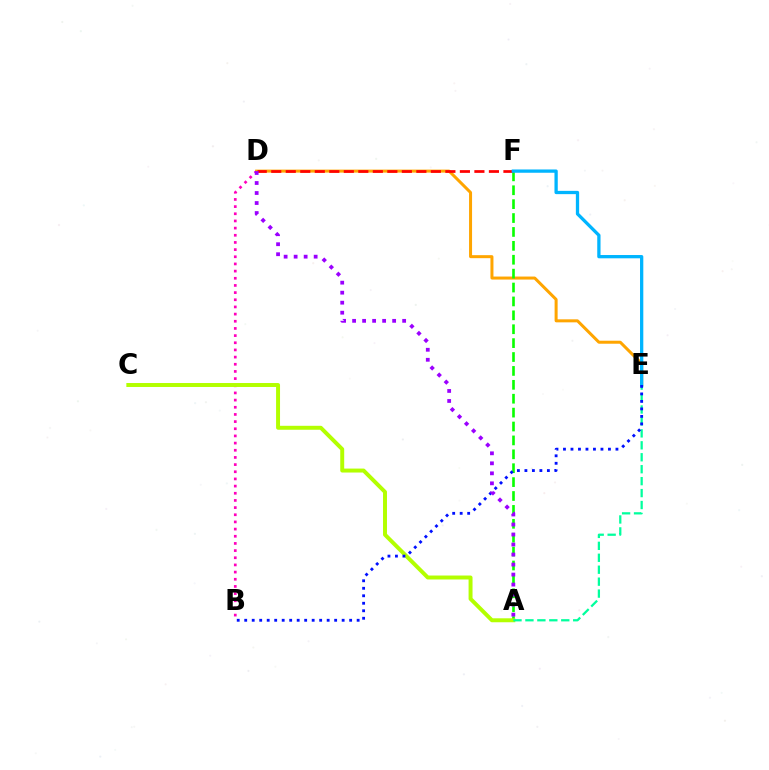{('B', 'D'): [{'color': '#ff00bd', 'line_style': 'dotted', 'thickness': 1.95}], ('D', 'E'): [{'color': '#ffa500', 'line_style': 'solid', 'thickness': 2.17}], ('A', 'F'): [{'color': '#08ff00', 'line_style': 'dashed', 'thickness': 1.89}], ('D', 'F'): [{'color': '#ff0000', 'line_style': 'dashed', 'thickness': 1.97}], ('E', 'F'): [{'color': '#00b5ff', 'line_style': 'solid', 'thickness': 2.36}], ('A', 'C'): [{'color': '#b3ff00', 'line_style': 'solid', 'thickness': 2.85}], ('A', 'E'): [{'color': '#00ff9d', 'line_style': 'dashed', 'thickness': 1.62}], ('B', 'E'): [{'color': '#0010ff', 'line_style': 'dotted', 'thickness': 2.04}], ('A', 'D'): [{'color': '#9b00ff', 'line_style': 'dotted', 'thickness': 2.72}]}